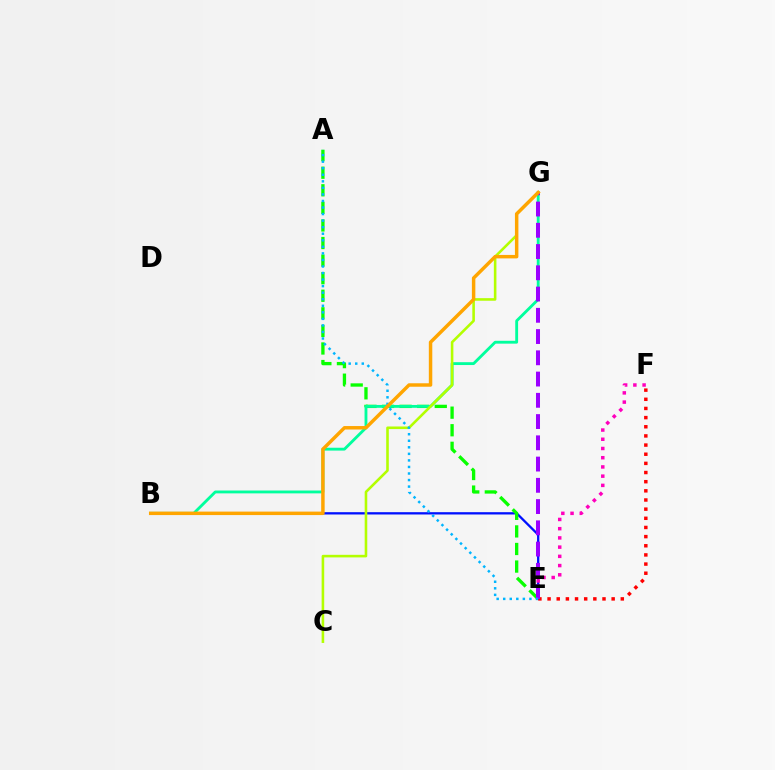{('B', 'E'): [{'color': '#0010ff', 'line_style': 'solid', 'thickness': 1.65}], ('E', 'F'): [{'color': '#ff0000', 'line_style': 'dotted', 'thickness': 2.49}, {'color': '#ff00bd', 'line_style': 'dotted', 'thickness': 2.51}], ('A', 'E'): [{'color': '#08ff00', 'line_style': 'dashed', 'thickness': 2.39}, {'color': '#00b5ff', 'line_style': 'dotted', 'thickness': 1.78}], ('B', 'G'): [{'color': '#00ff9d', 'line_style': 'solid', 'thickness': 2.05}, {'color': '#ffa500', 'line_style': 'solid', 'thickness': 2.49}], ('C', 'G'): [{'color': '#b3ff00', 'line_style': 'solid', 'thickness': 1.86}], ('E', 'G'): [{'color': '#9b00ff', 'line_style': 'dashed', 'thickness': 2.89}]}